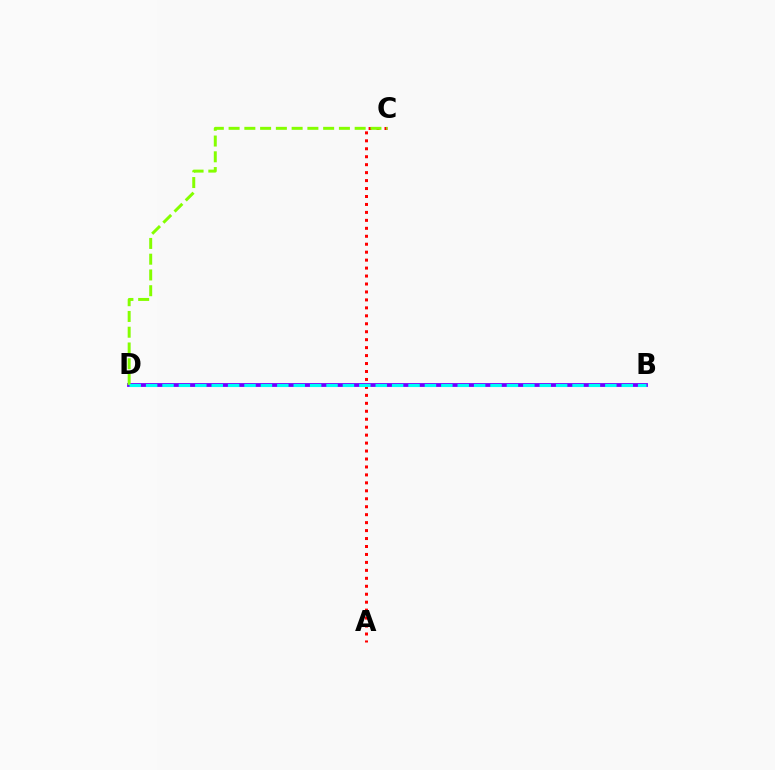{('B', 'D'): [{'color': '#7200ff', 'line_style': 'solid', 'thickness': 2.74}, {'color': '#00fff6', 'line_style': 'dashed', 'thickness': 2.23}], ('A', 'C'): [{'color': '#ff0000', 'line_style': 'dotted', 'thickness': 2.16}], ('C', 'D'): [{'color': '#84ff00', 'line_style': 'dashed', 'thickness': 2.14}]}